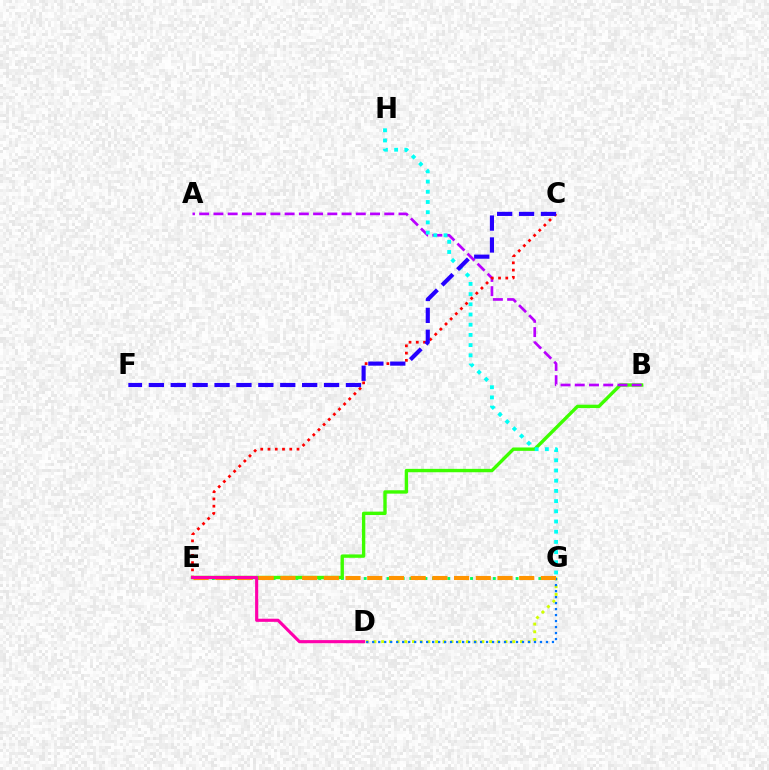{('E', 'G'): [{'color': '#00ff5c', 'line_style': 'dotted', 'thickness': 2.06}, {'color': '#ff9400', 'line_style': 'dashed', 'thickness': 2.95}], ('D', 'G'): [{'color': '#d1ff00', 'line_style': 'dotted', 'thickness': 2.1}, {'color': '#0074ff', 'line_style': 'dotted', 'thickness': 1.63}], ('B', 'E'): [{'color': '#3dff00', 'line_style': 'solid', 'thickness': 2.44}], ('A', 'B'): [{'color': '#b900ff', 'line_style': 'dashed', 'thickness': 1.93}], ('G', 'H'): [{'color': '#00fff6', 'line_style': 'dotted', 'thickness': 2.77}], ('C', 'E'): [{'color': '#ff0000', 'line_style': 'dotted', 'thickness': 1.97}], ('C', 'F'): [{'color': '#2500ff', 'line_style': 'dashed', 'thickness': 2.98}], ('D', 'E'): [{'color': '#ff00ac', 'line_style': 'solid', 'thickness': 2.25}]}